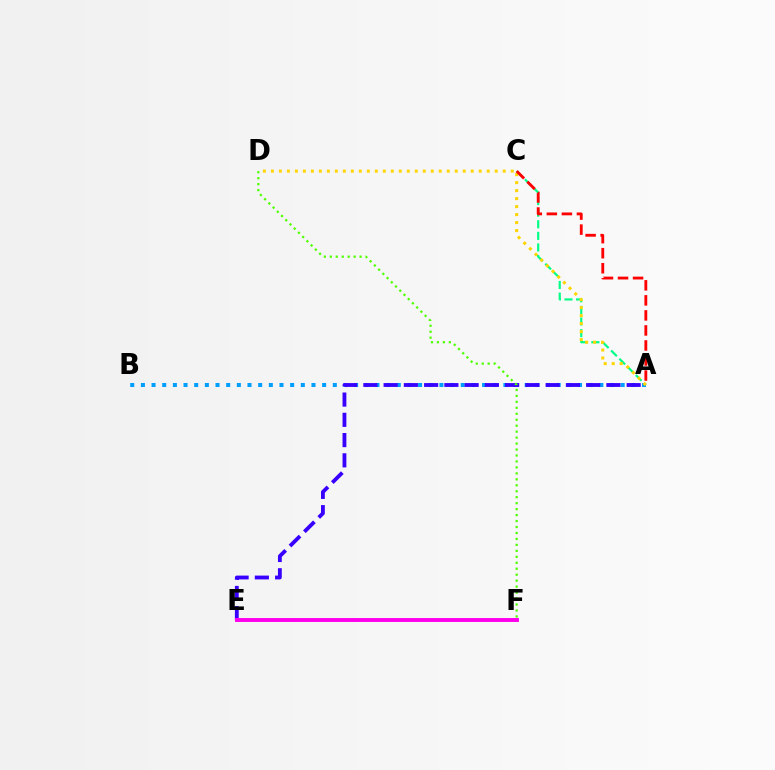{('A', 'C'): [{'color': '#00ff86', 'line_style': 'dashed', 'thickness': 1.58}, {'color': '#ff0000', 'line_style': 'dashed', 'thickness': 2.04}], ('A', 'B'): [{'color': '#009eff', 'line_style': 'dotted', 'thickness': 2.9}], ('A', 'D'): [{'color': '#ffd500', 'line_style': 'dotted', 'thickness': 2.17}], ('A', 'E'): [{'color': '#3700ff', 'line_style': 'dashed', 'thickness': 2.75}], ('D', 'F'): [{'color': '#4fff00', 'line_style': 'dotted', 'thickness': 1.62}], ('E', 'F'): [{'color': '#ff00ed', 'line_style': 'solid', 'thickness': 2.83}]}